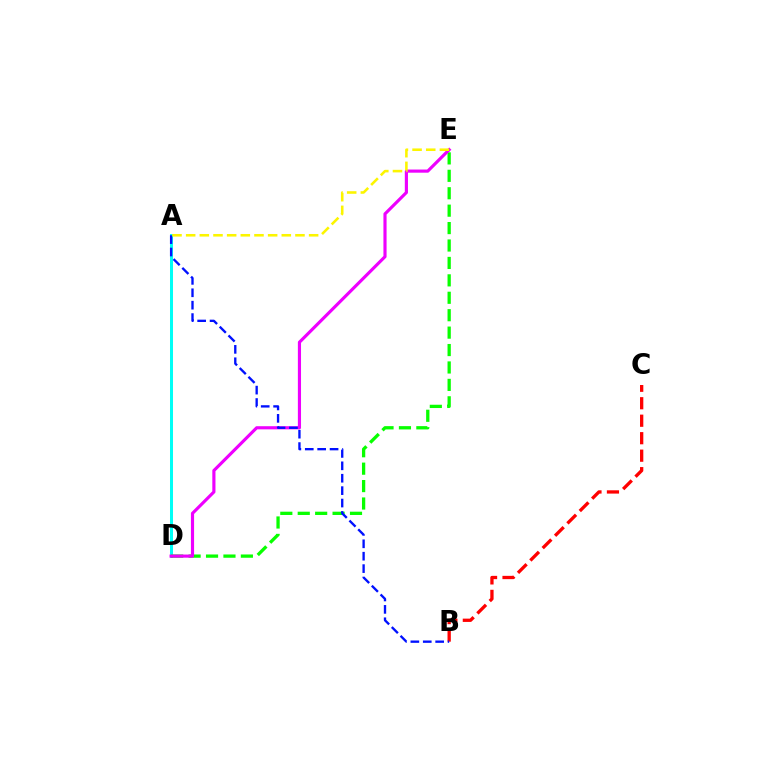{('A', 'D'): [{'color': '#00fff6', 'line_style': 'solid', 'thickness': 2.17}], ('D', 'E'): [{'color': '#08ff00', 'line_style': 'dashed', 'thickness': 2.37}, {'color': '#ee00ff', 'line_style': 'solid', 'thickness': 2.27}], ('B', 'C'): [{'color': '#ff0000', 'line_style': 'dashed', 'thickness': 2.38}], ('A', 'B'): [{'color': '#0010ff', 'line_style': 'dashed', 'thickness': 1.69}], ('A', 'E'): [{'color': '#fcf500', 'line_style': 'dashed', 'thickness': 1.86}]}